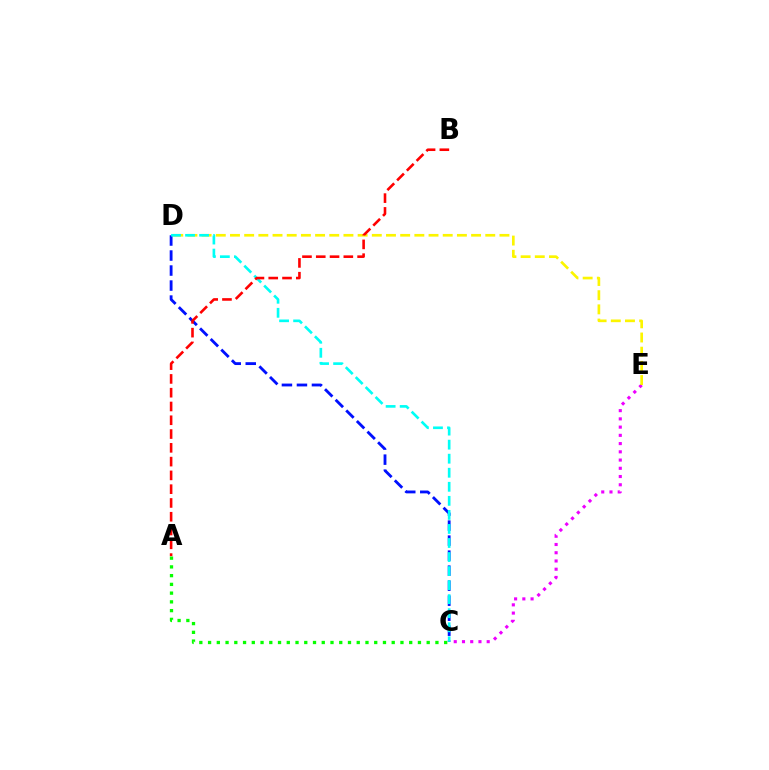{('C', 'E'): [{'color': '#ee00ff', 'line_style': 'dotted', 'thickness': 2.24}], ('A', 'C'): [{'color': '#08ff00', 'line_style': 'dotted', 'thickness': 2.38}], ('D', 'E'): [{'color': '#fcf500', 'line_style': 'dashed', 'thickness': 1.93}], ('C', 'D'): [{'color': '#0010ff', 'line_style': 'dashed', 'thickness': 2.04}, {'color': '#00fff6', 'line_style': 'dashed', 'thickness': 1.91}], ('A', 'B'): [{'color': '#ff0000', 'line_style': 'dashed', 'thickness': 1.87}]}